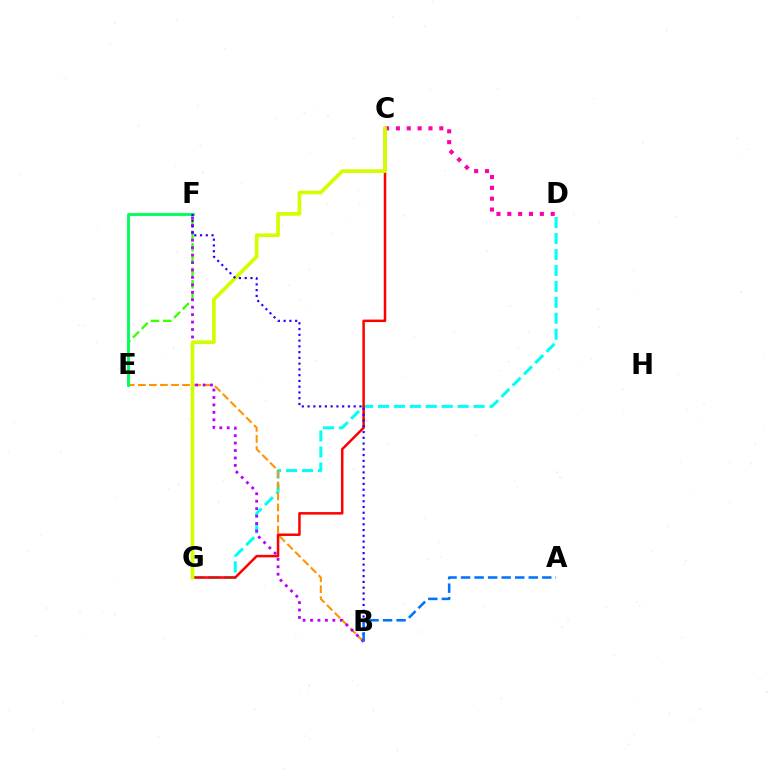{('D', 'G'): [{'color': '#00fff6', 'line_style': 'dashed', 'thickness': 2.17}], ('E', 'F'): [{'color': '#3dff00', 'line_style': 'dashed', 'thickness': 1.67}, {'color': '#00ff5c', 'line_style': 'solid', 'thickness': 2.07}], ('B', 'E'): [{'color': '#ff9400', 'line_style': 'dashed', 'thickness': 1.5}], ('C', 'D'): [{'color': '#ff00ac', 'line_style': 'dotted', 'thickness': 2.95}], ('B', 'F'): [{'color': '#b900ff', 'line_style': 'dotted', 'thickness': 2.02}, {'color': '#2500ff', 'line_style': 'dotted', 'thickness': 1.57}], ('C', 'G'): [{'color': '#ff0000', 'line_style': 'solid', 'thickness': 1.8}, {'color': '#d1ff00', 'line_style': 'solid', 'thickness': 2.65}], ('A', 'B'): [{'color': '#0074ff', 'line_style': 'dashed', 'thickness': 1.84}]}